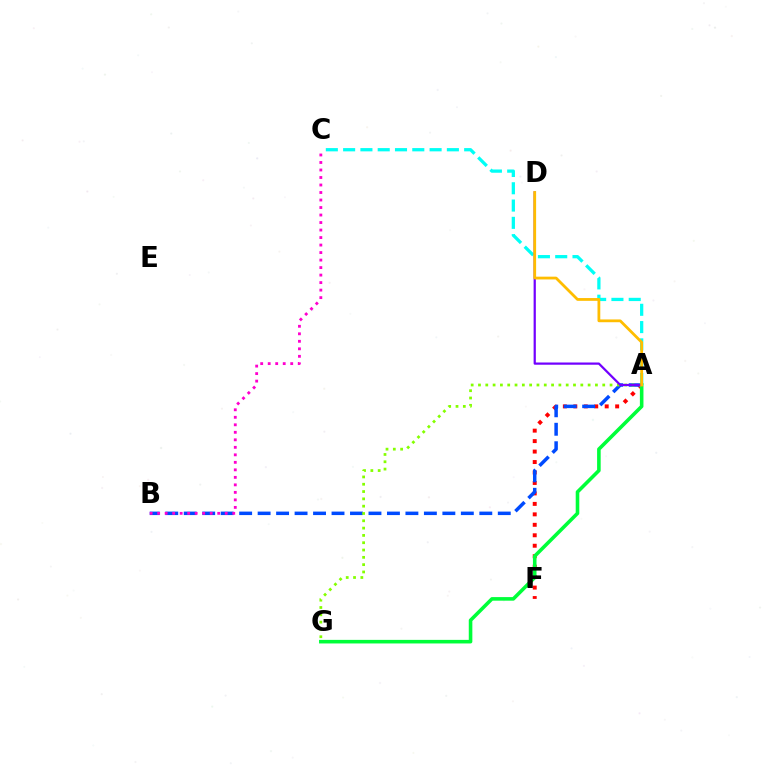{('A', 'F'): [{'color': '#ff0000', 'line_style': 'dotted', 'thickness': 2.84}], ('A', 'B'): [{'color': '#004bff', 'line_style': 'dashed', 'thickness': 2.51}], ('A', 'C'): [{'color': '#00fff6', 'line_style': 'dashed', 'thickness': 2.35}], ('A', 'G'): [{'color': '#00ff39', 'line_style': 'solid', 'thickness': 2.58}, {'color': '#84ff00', 'line_style': 'dotted', 'thickness': 1.99}], ('B', 'C'): [{'color': '#ff00cf', 'line_style': 'dotted', 'thickness': 2.04}], ('A', 'D'): [{'color': '#7200ff', 'line_style': 'solid', 'thickness': 1.6}, {'color': '#ffbd00', 'line_style': 'solid', 'thickness': 2.0}]}